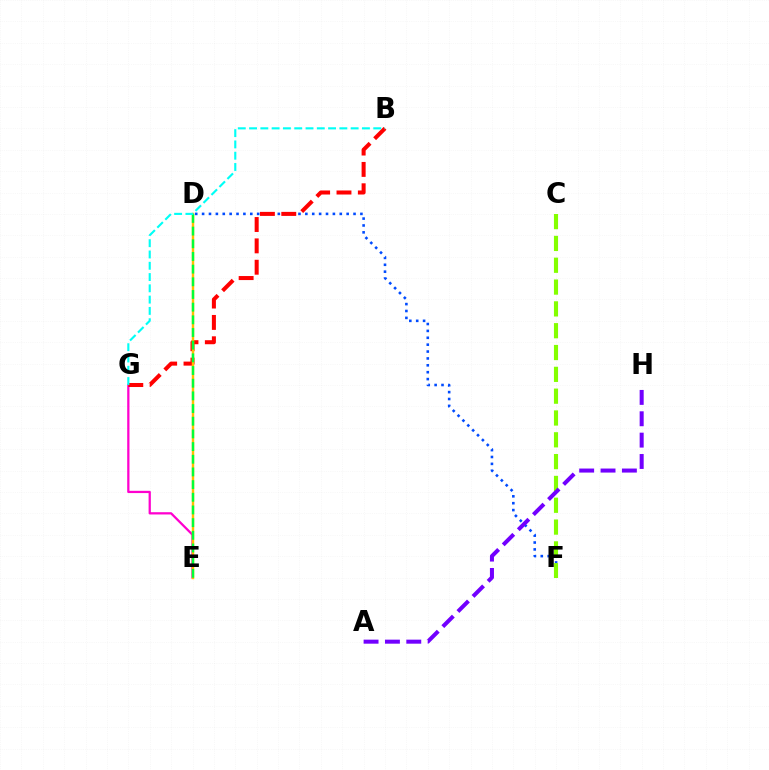{('E', 'G'): [{'color': '#ff00cf', 'line_style': 'solid', 'thickness': 1.63}], ('D', 'F'): [{'color': '#004bff', 'line_style': 'dotted', 'thickness': 1.87}], ('B', 'G'): [{'color': '#ff0000', 'line_style': 'dashed', 'thickness': 2.9}, {'color': '#00fff6', 'line_style': 'dashed', 'thickness': 1.53}], ('D', 'E'): [{'color': '#ffbd00', 'line_style': 'solid', 'thickness': 1.76}, {'color': '#00ff39', 'line_style': 'dashed', 'thickness': 1.72}], ('C', 'F'): [{'color': '#84ff00', 'line_style': 'dashed', 'thickness': 2.96}], ('A', 'H'): [{'color': '#7200ff', 'line_style': 'dashed', 'thickness': 2.9}]}